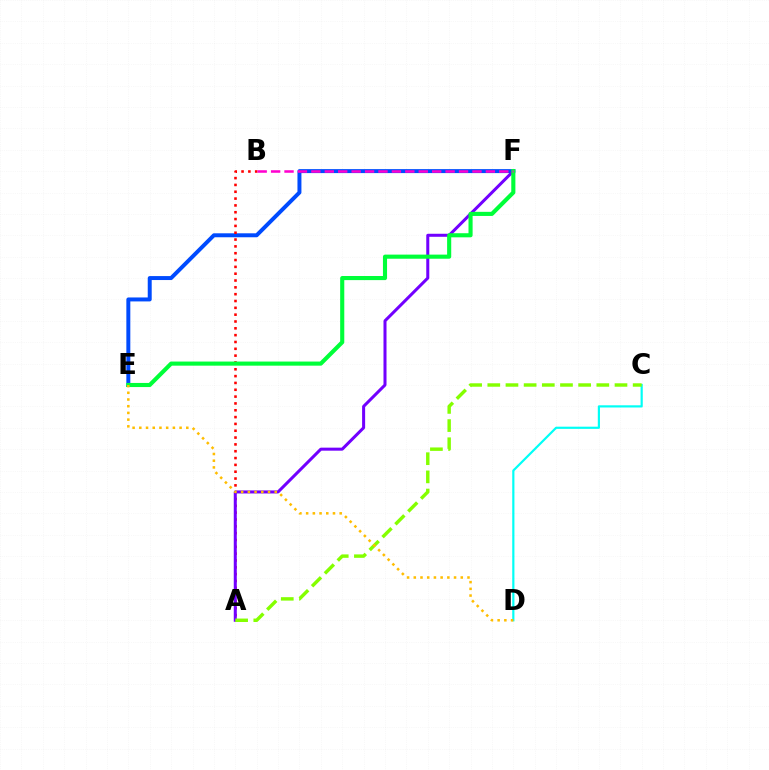{('E', 'F'): [{'color': '#004bff', 'line_style': 'solid', 'thickness': 2.86}, {'color': '#00ff39', 'line_style': 'solid', 'thickness': 2.96}], ('A', 'B'): [{'color': '#ff0000', 'line_style': 'dotted', 'thickness': 1.86}], ('A', 'F'): [{'color': '#7200ff', 'line_style': 'solid', 'thickness': 2.18}], ('C', 'D'): [{'color': '#00fff6', 'line_style': 'solid', 'thickness': 1.58}], ('B', 'F'): [{'color': '#ff00cf', 'line_style': 'dashed', 'thickness': 1.82}], ('A', 'C'): [{'color': '#84ff00', 'line_style': 'dashed', 'thickness': 2.47}], ('D', 'E'): [{'color': '#ffbd00', 'line_style': 'dotted', 'thickness': 1.82}]}